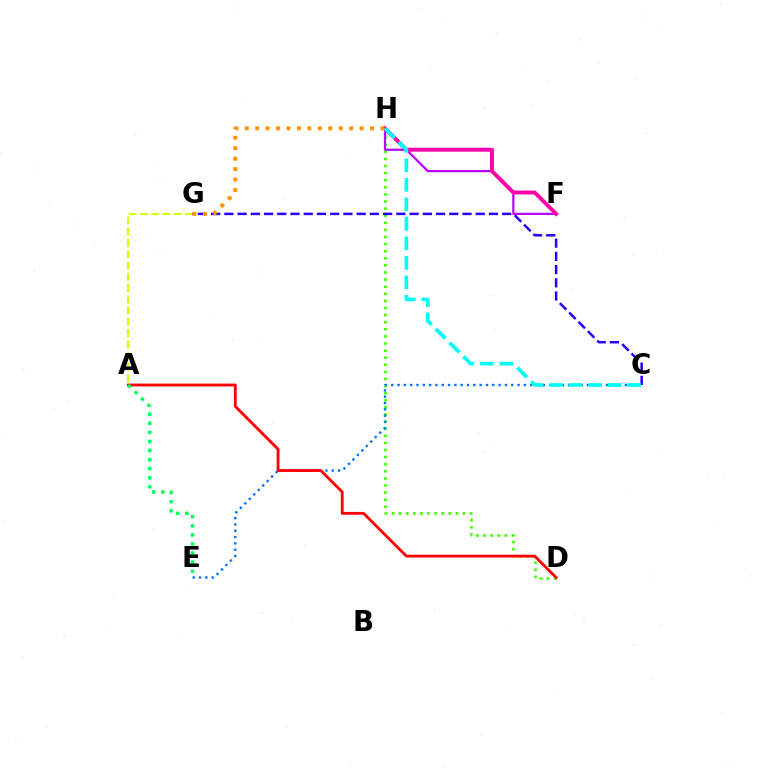{('D', 'H'): [{'color': '#3dff00', 'line_style': 'dotted', 'thickness': 1.93}], ('C', 'E'): [{'color': '#0074ff', 'line_style': 'dotted', 'thickness': 1.72}], ('F', 'H'): [{'color': '#b900ff', 'line_style': 'solid', 'thickness': 1.59}, {'color': '#ff00ac', 'line_style': 'solid', 'thickness': 2.81}], ('A', 'G'): [{'color': '#d1ff00', 'line_style': 'dashed', 'thickness': 1.53}], ('A', 'D'): [{'color': '#ff0000', 'line_style': 'solid', 'thickness': 2.03}], ('C', 'G'): [{'color': '#2500ff', 'line_style': 'dashed', 'thickness': 1.8}], ('G', 'H'): [{'color': '#ff9400', 'line_style': 'dotted', 'thickness': 2.84}], ('C', 'H'): [{'color': '#00fff6', 'line_style': 'dashed', 'thickness': 2.65}], ('A', 'E'): [{'color': '#00ff5c', 'line_style': 'dotted', 'thickness': 2.47}]}